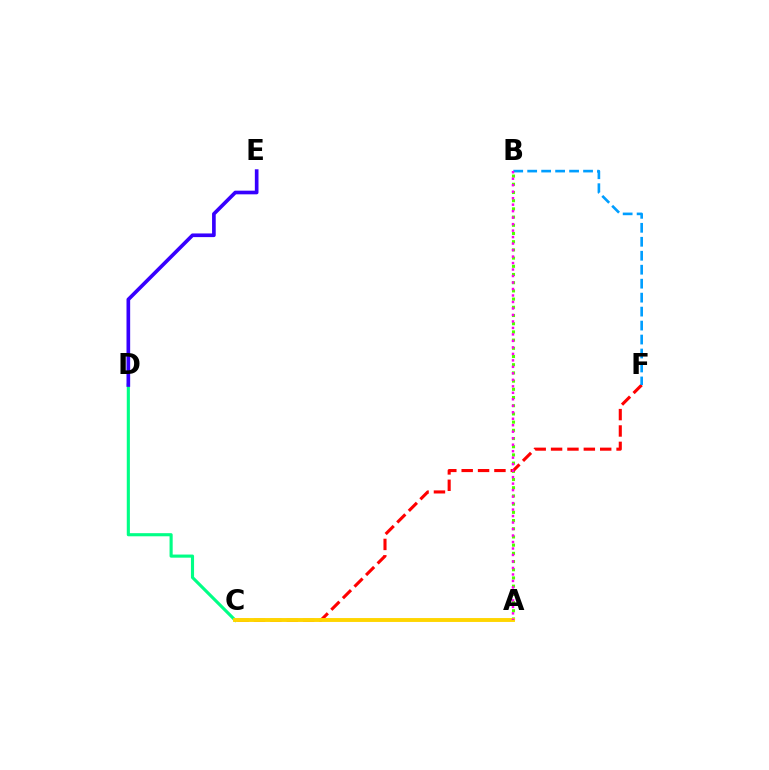{('C', 'D'): [{'color': '#00ff86', 'line_style': 'solid', 'thickness': 2.25}], ('A', 'B'): [{'color': '#4fff00', 'line_style': 'dotted', 'thickness': 2.23}, {'color': '#ff00ed', 'line_style': 'dotted', 'thickness': 1.76}], ('C', 'F'): [{'color': '#ff0000', 'line_style': 'dashed', 'thickness': 2.22}], ('D', 'E'): [{'color': '#3700ff', 'line_style': 'solid', 'thickness': 2.63}], ('A', 'C'): [{'color': '#ffd500', 'line_style': 'solid', 'thickness': 2.81}], ('B', 'F'): [{'color': '#009eff', 'line_style': 'dashed', 'thickness': 1.9}]}